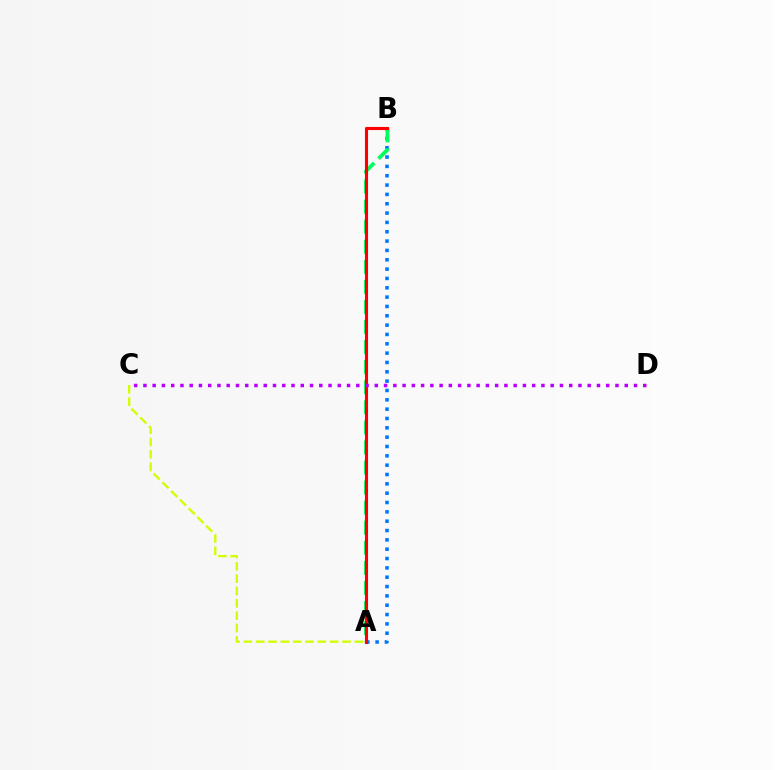{('A', 'B'): [{'color': '#0074ff', 'line_style': 'dotted', 'thickness': 2.54}, {'color': '#00ff5c', 'line_style': 'dashed', 'thickness': 2.73}, {'color': '#ff0000', 'line_style': 'solid', 'thickness': 2.23}], ('A', 'C'): [{'color': '#d1ff00', 'line_style': 'dashed', 'thickness': 1.68}], ('C', 'D'): [{'color': '#b900ff', 'line_style': 'dotted', 'thickness': 2.51}]}